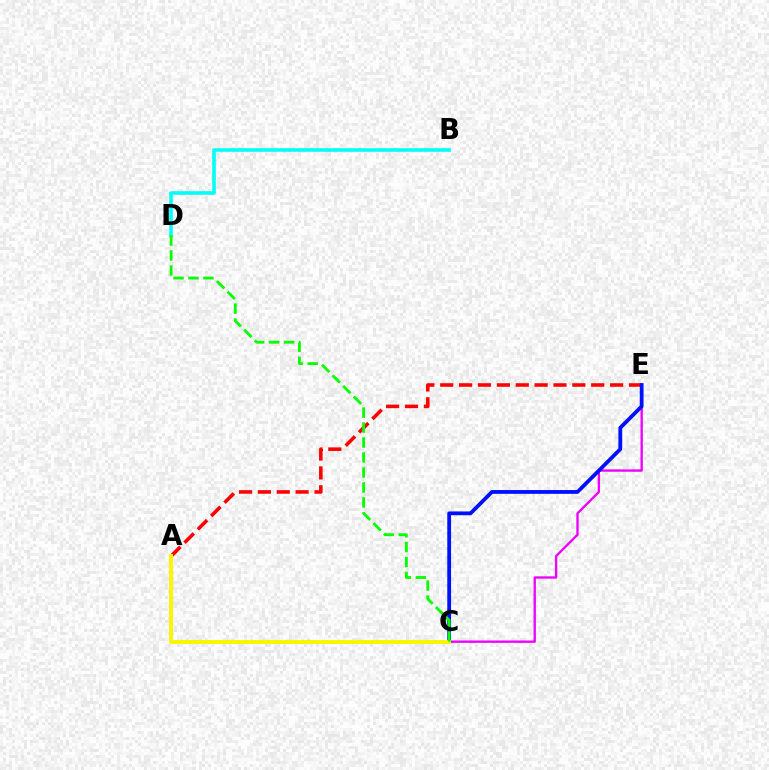{('B', 'D'): [{'color': '#00fff6', 'line_style': 'solid', 'thickness': 2.58}], ('C', 'E'): [{'color': '#ee00ff', 'line_style': 'solid', 'thickness': 1.69}, {'color': '#0010ff', 'line_style': 'solid', 'thickness': 2.72}], ('A', 'E'): [{'color': '#ff0000', 'line_style': 'dashed', 'thickness': 2.56}], ('A', 'C'): [{'color': '#fcf500', 'line_style': 'solid', 'thickness': 2.82}], ('C', 'D'): [{'color': '#08ff00', 'line_style': 'dashed', 'thickness': 2.03}]}